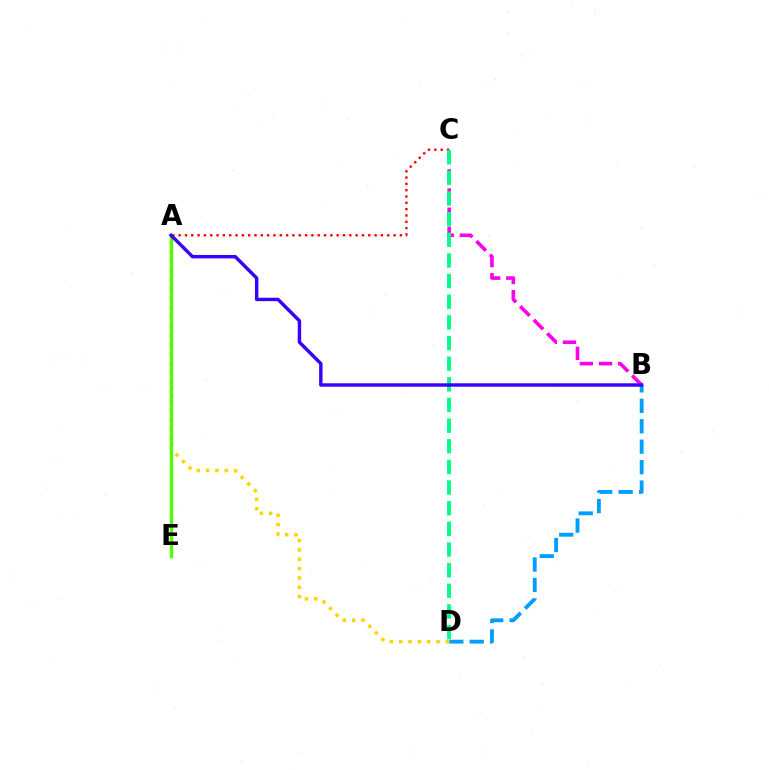{('B', 'D'): [{'color': '#009eff', 'line_style': 'dashed', 'thickness': 2.78}], ('A', 'C'): [{'color': '#ff0000', 'line_style': 'dotted', 'thickness': 1.72}], ('B', 'C'): [{'color': '#ff00ed', 'line_style': 'dashed', 'thickness': 2.6}], ('A', 'D'): [{'color': '#ffd500', 'line_style': 'dotted', 'thickness': 2.54}], ('A', 'E'): [{'color': '#4fff00', 'line_style': 'solid', 'thickness': 2.42}], ('C', 'D'): [{'color': '#00ff86', 'line_style': 'dashed', 'thickness': 2.81}], ('A', 'B'): [{'color': '#3700ff', 'line_style': 'solid', 'thickness': 2.47}]}